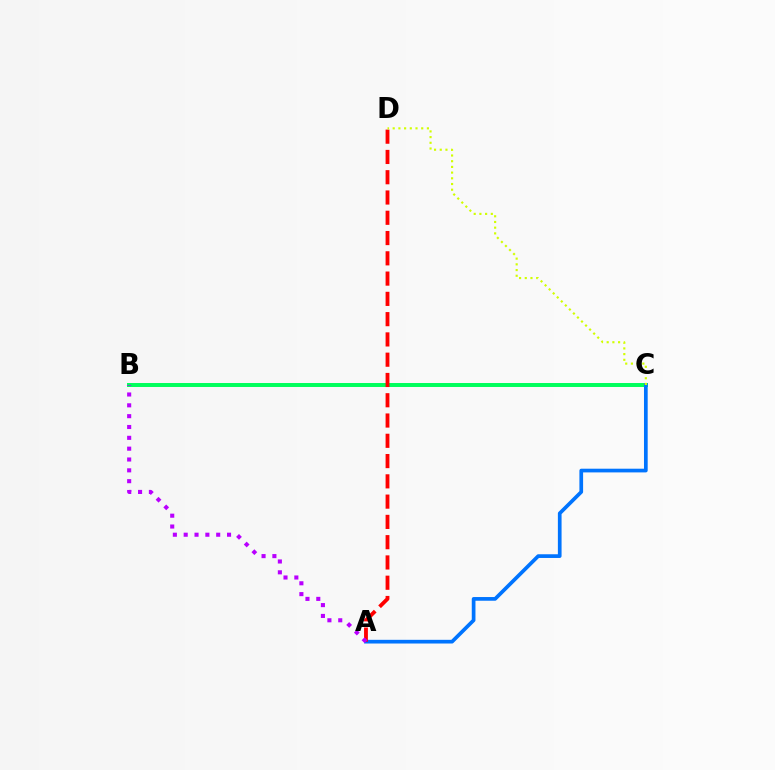{('B', 'C'): [{'color': '#00ff5c', 'line_style': 'solid', 'thickness': 2.85}], ('A', 'C'): [{'color': '#0074ff', 'line_style': 'solid', 'thickness': 2.66}], ('A', 'D'): [{'color': '#ff0000', 'line_style': 'dashed', 'thickness': 2.75}], ('C', 'D'): [{'color': '#d1ff00', 'line_style': 'dotted', 'thickness': 1.55}], ('A', 'B'): [{'color': '#b900ff', 'line_style': 'dotted', 'thickness': 2.94}]}